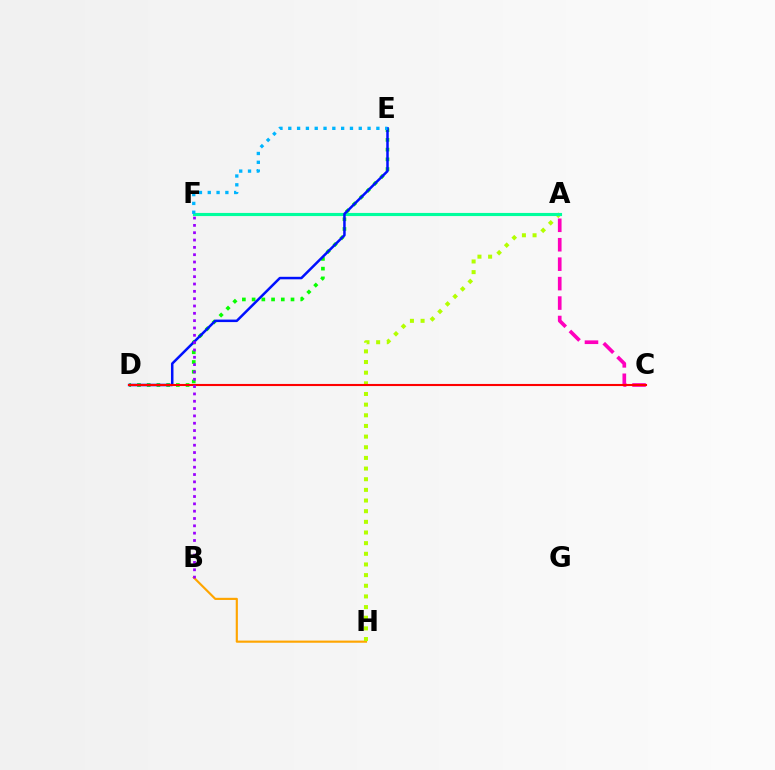{('A', 'C'): [{'color': '#ff00bd', 'line_style': 'dashed', 'thickness': 2.64}], ('B', 'H'): [{'color': '#ffa500', 'line_style': 'solid', 'thickness': 1.55}], ('A', 'H'): [{'color': '#b3ff00', 'line_style': 'dotted', 'thickness': 2.89}], ('D', 'E'): [{'color': '#08ff00', 'line_style': 'dotted', 'thickness': 2.64}, {'color': '#0010ff', 'line_style': 'solid', 'thickness': 1.8}], ('A', 'F'): [{'color': '#00ff9d', 'line_style': 'solid', 'thickness': 2.25}], ('C', 'D'): [{'color': '#ff0000', 'line_style': 'solid', 'thickness': 1.51}], ('E', 'F'): [{'color': '#00b5ff', 'line_style': 'dotted', 'thickness': 2.39}], ('B', 'F'): [{'color': '#9b00ff', 'line_style': 'dotted', 'thickness': 1.99}]}